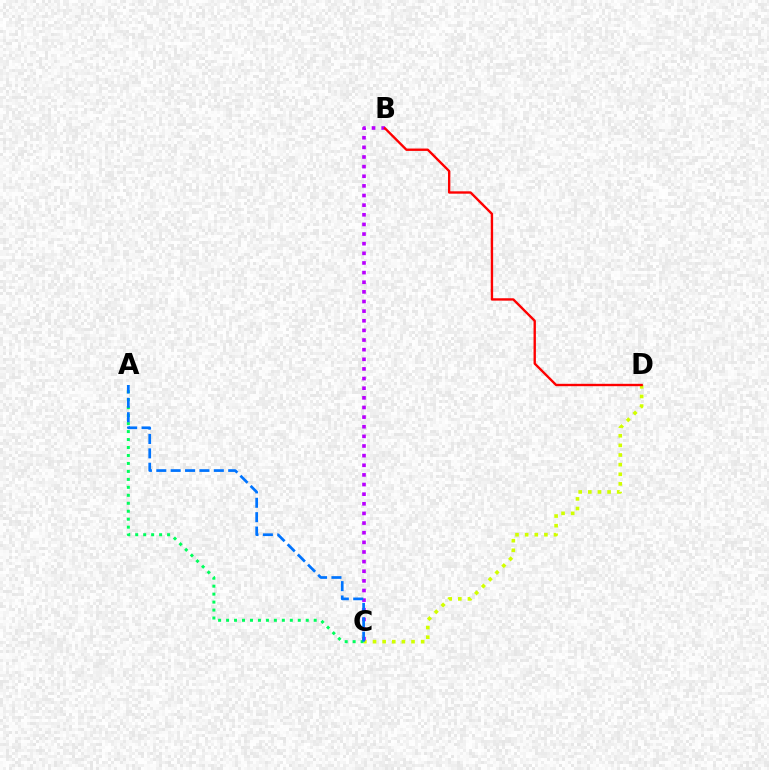{('C', 'D'): [{'color': '#d1ff00', 'line_style': 'dotted', 'thickness': 2.62}], ('B', 'C'): [{'color': '#b900ff', 'line_style': 'dotted', 'thickness': 2.62}], ('A', 'C'): [{'color': '#00ff5c', 'line_style': 'dotted', 'thickness': 2.16}, {'color': '#0074ff', 'line_style': 'dashed', 'thickness': 1.95}], ('B', 'D'): [{'color': '#ff0000', 'line_style': 'solid', 'thickness': 1.71}]}